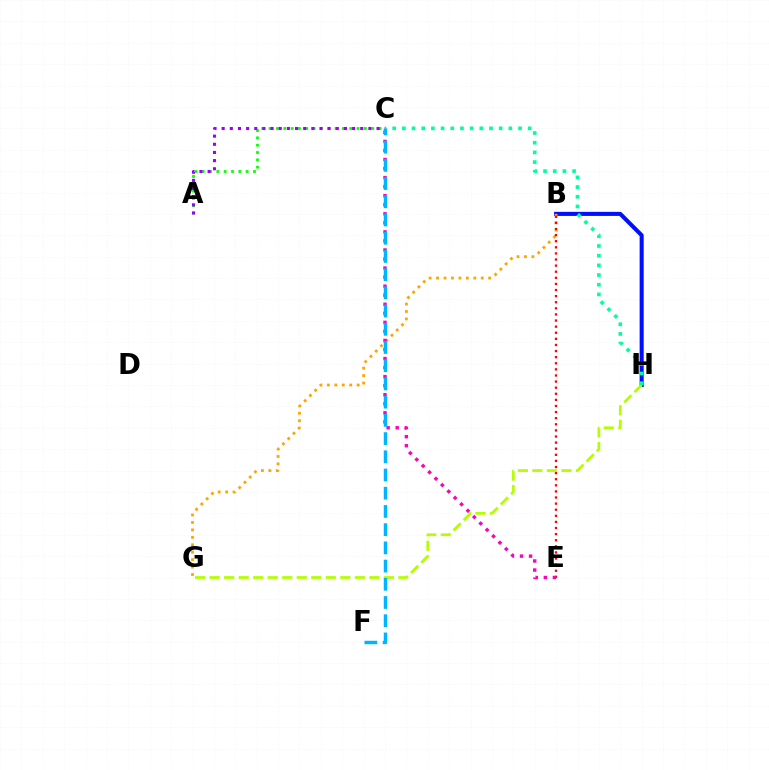{('B', 'H'): [{'color': '#0010ff', 'line_style': 'solid', 'thickness': 2.93}], ('B', 'G'): [{'color': '#ffa500', 'line_style': 'dotted', 'thickness': 2.02}], ('B', 'E'): [{'color': '#ff0000', 'line_style': 'dotted', 'thickness': 1.66}], ('A', 'C'): [{'color': '#08ff00', 'line_style': 'dotted', 'thickness': 1.99}, {'color': '#9b00ff', 'line_style': 'dotted', 'thickness': 2.21}], ('G', 'H'): [{'color': '#b3ff00', 'line_style': 'dashed', 'thickness': 1.97}], ('C', 'E'): [{'color': '#ff00bd', 'line_style': 'dotted', 'thickness': 2.46}], ('C', 'H'): [{'color': '#00ff9d', 'line_style': 'dotted', 'thickness': 2.63}], ('C', 'F'): [{'color': '#00b5ff', 'line_style': 'dashed', 'thickness': 2.47}]}